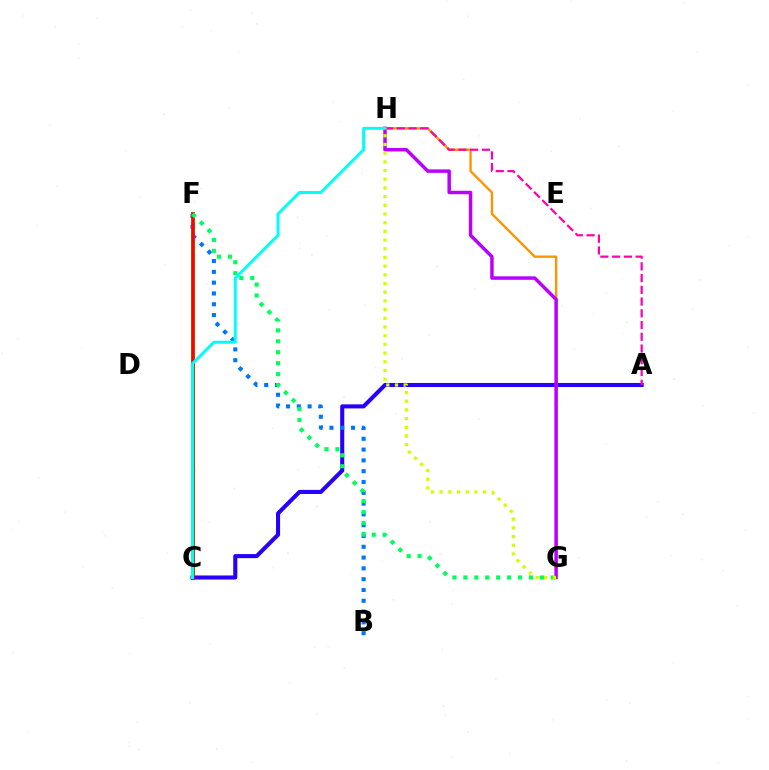{('C', 'F'): [{'color': '#3dff00', 'line_style': 'solid', 'thickness': 2.79}, {'color': '#ff0000', 'line_style': 'solid', 'thickness': 2.54}], ('A', 'C'): [{'color': '#2500ff', 'line_style': 'solid', 'thickness': 2.93}], ('G', 'H'): [{'color': '#ff9400', 'line_style': 'solid', 'thickness': 1.7}, {'color': '#b900ff', 'line_style': 'solid', 'thickness': 2.5}, {'color': '#d1ff00', 'line_style': 'dotted', 'thickness': 2.36}], ('A', 'H'): [{'color': '#ff00ac', 'line_style': 'dashed', 'thickness': 1.59}], ('B', 'F'): [{'color': '#0074ff', 'line_style': 'dotted', 'thickness': 2.93}], ('F', 'G'): [{'color': '#00ff5c', 'line_style': 'dotted', 'thickness': 2.97}], ('C', 'H'): [{'color': '#00fff6', 'line_style': 'solid', 'thickness': 2.14}]}